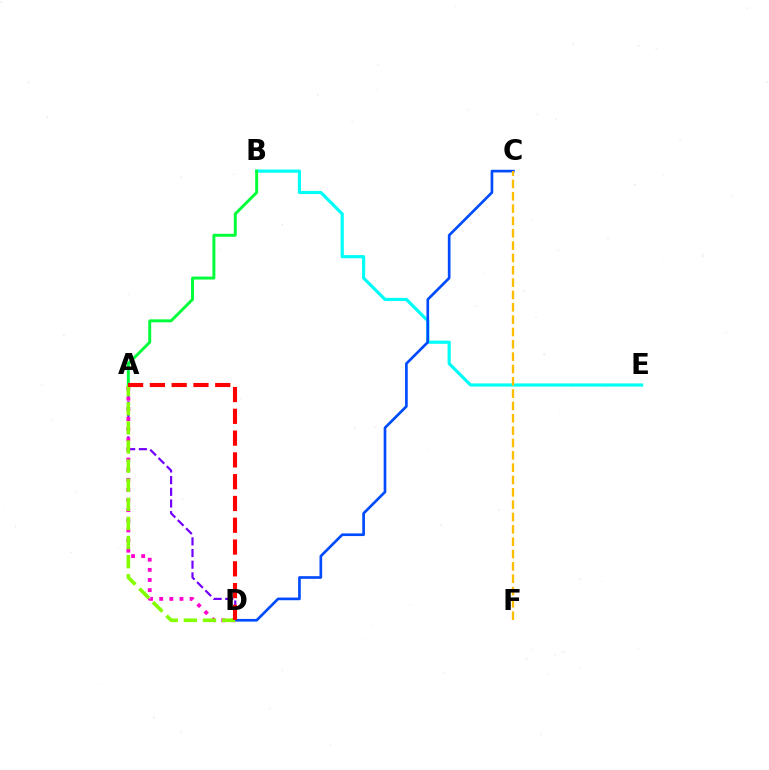{('B', 'E'): [{'color': '#00fff6', 'line_style': 'solid', 'thickness': 2.27}], ('A', 'B'): [{'color': '#00ff39', 'line_style': 'solid', 'thickness': 2.11}], ('A', 'D'): [{'color': '#7200ff', 'line_style': 'dashed', 'thickness': 1.59}, {'color': '#ff00cf', 'line_style': 'dotted', 'thickness': 2.75}, {'color': '#84ff00', 'line_style': 'dashed', 'thickness': 2.6}, {'color': '#ff0000', 'line_style': 'dashed', 'thickness': 2.96}], ('C', 'D'): [{'color': '#004bff', 'line_style': 'solid', 'thickness': 1.92}], ('C', 'F'): [{'color': '#ffbd00', 'line_style': 'dashed', 'thickness': 1.68}]}